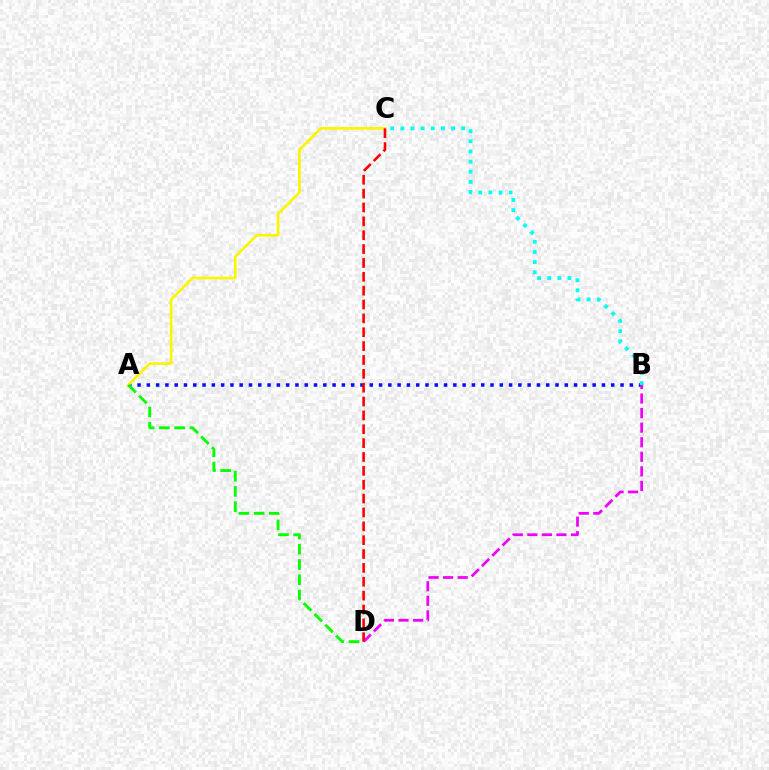{('A', 'B'): [{'color': '#0010ff', 'line_style': 'dotted', 'thickness': 2.52}], ('A', 'C'): [{'color': '#fcf500', 'line_style': 'solid', 'thickness': 1.94}], ('B', 'C'): [{'color': '#00fff6', 'line_style': 'dotted', 'thickness': 2.76}], ('B', 'D'): [{'color': '#ee00ff', 'line_style': 'dashed', 'thickness': 1.98}], ('C', 'D'): [{'color': '#ff0000', 'line_style': 'dashed', 'thickness': 1.88}], ('A', 'D'): [{'color': '#08ff00', 'line_style': 'dashed', 'thickness': 2.07}]}